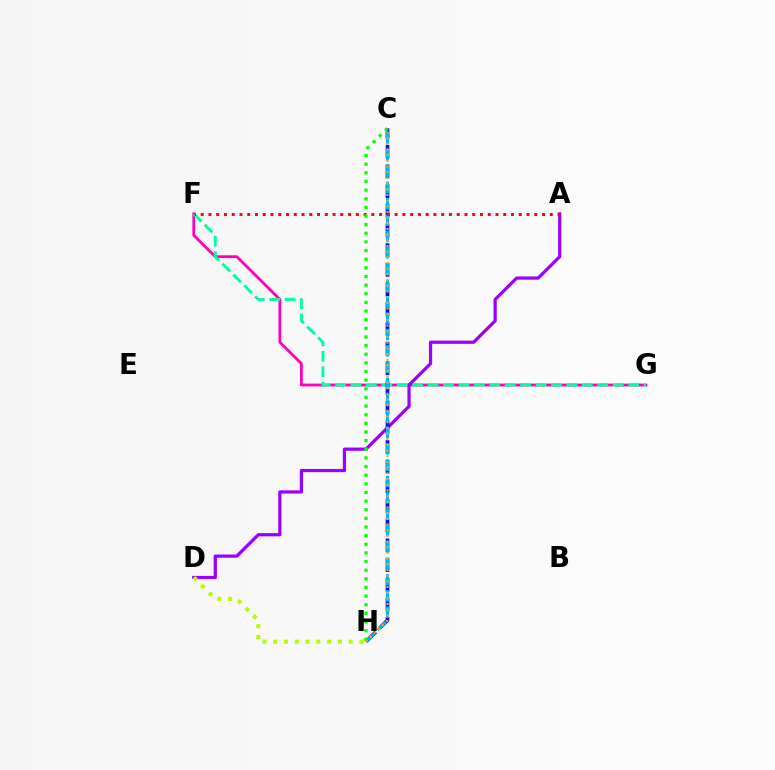{('F', 'G'): [{'color': '#ff00bd', 'line_style': 'solid', 'thickness': 2.01}, {'color': '#00ff9d', 'line_style': 'dashed', 'thickness': 2.1}], ('A', 'D'): [{'color': '#9b00ff', 'line_style': 'solid', 'thickness': 2.32}], ('C', 'H'): [{'color': '#0010ff', 'line_style': 'dashed', 'thickness': 2.67}, {'color': '#00b5ff', 'line_style': 'dashed', 'thickness': 2.22}, {'color': '#08ff00', 'line_style': 'dotted', 'thickness': 2.35}, {'color': '#ffa500', 'line_style': 'dotted', 'thickness': 1.54}], ('D', 'H'): [{'color': '#b3ff00', 'line_style': 'dotted', 'thickness': 2.93}], ('A', 'F'): [{'color': '#ff0000', 'line_style': 'dotted', 'thickness': 2.11}]}